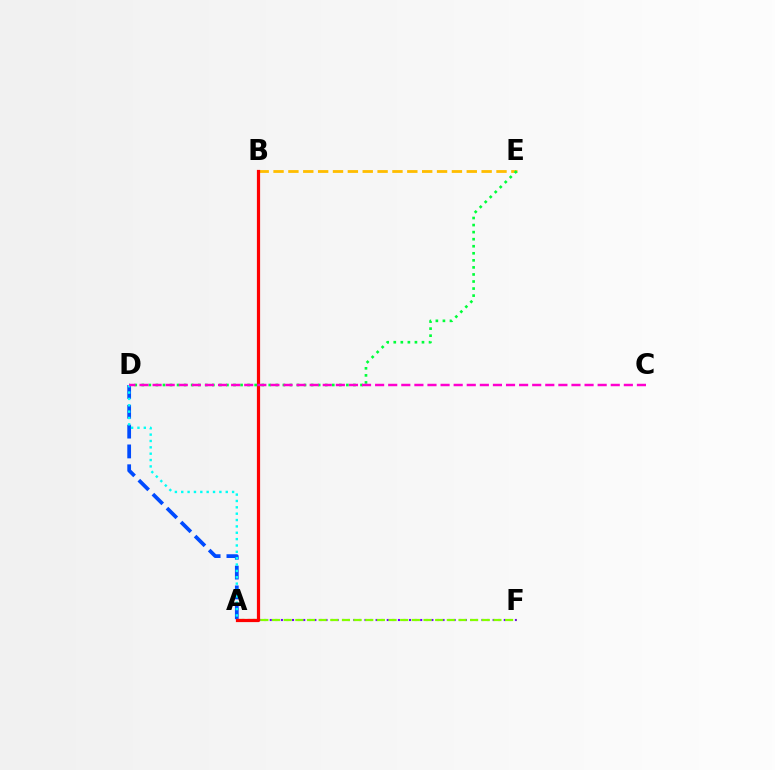{('A', 'D'): [{'color': '#004bff', 'line_style': 'dashed', 'thickness': 2.69}, {'color': '#00fff6', 'line_style': 'dotted', 'thickness': 1.73}], ('B', 'E'): [{'color': '#ffbd00', 'line_style': 'dashed', 'thickness': 2.02}], ('A', 'F'): [{'color': '#7200ff', 'line_style': 'dotted', 'thickness': 1.51}, {'color': '#84ff00', 'line_style': 'dashed', 'thickness': 1.58}], ('A', 'B'): [{'color': '#ff0000', 'line_style': 'solid', 'thickness': 2.31}], ('D', 'E'): [{'color': '#00ff39', 'line_style': 'dotted', 'thickness': 1.92}], ('C', 'D'): [{'color': '#ff00cf', 'line_style': 'dashed', 'thickness': 1.78}]}